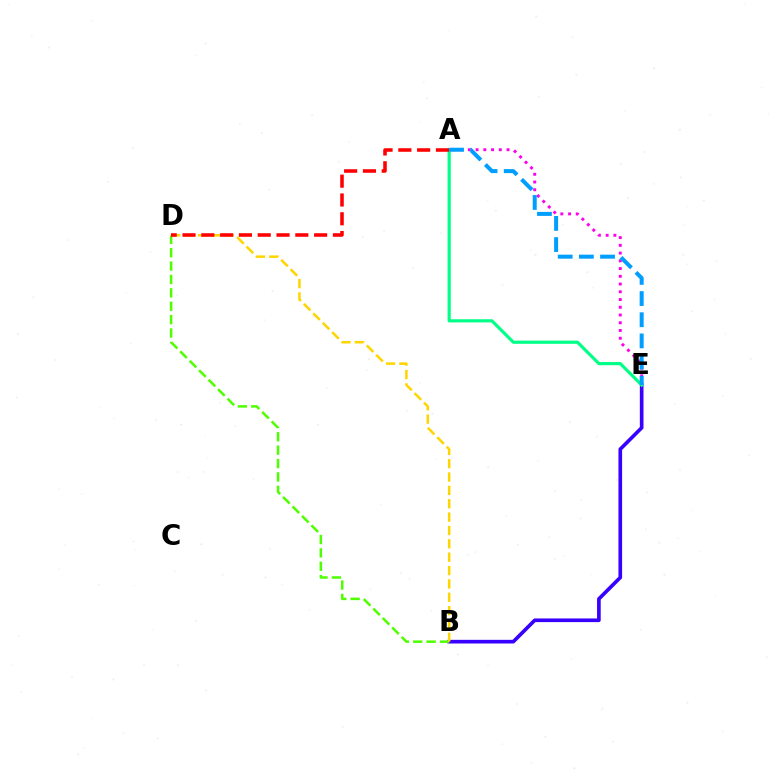{('B', 'E'): [{'color': '#3700ff', 'line_style': 'solid', 'thickness': 2.63}], ('B', 'D'): [{'color': '#4fff00', 'line_style': 'dashed', 'thickness': 1.82}, {'color': '#ffd500', 'line_style': 'dashed', 'thickness': 1.81}], ('A', 'E'): [{'color': '#ff00ed', 'line_style': 'dotted', 'thickness': 2.1}, {'color': '#00ff86', 'line_style': 'solid', 'thickness': 2.28}, {'color': '#009eff', 'line_style': 'dashed', 'thickness': 2.88}], ('A', 'D'): [{'color': '#ff0000', 'line_style': 'dashed', 'thickness': 2.55}]}